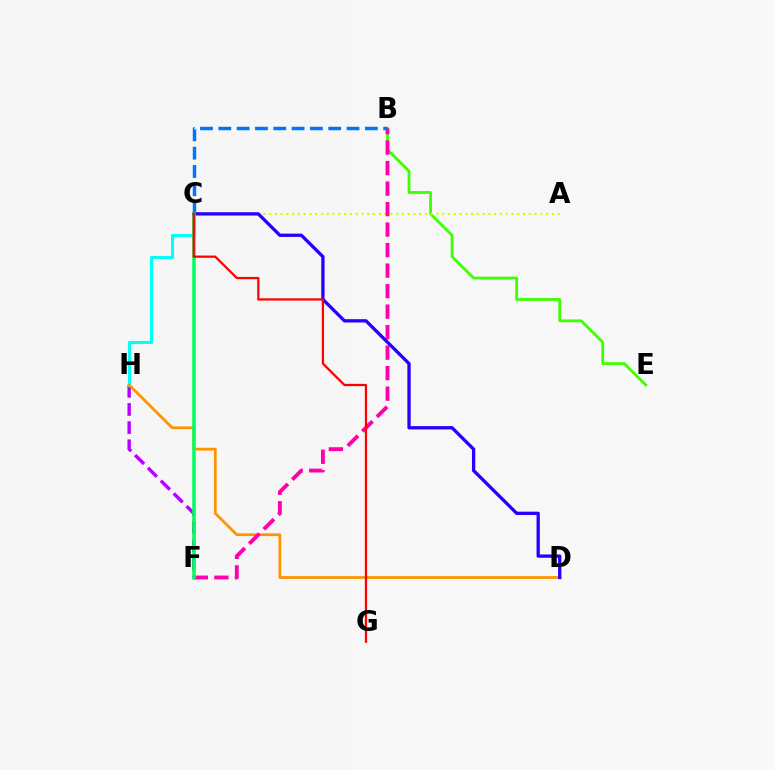{('F', 'H'): [{'color': '#b900ff', 'line_style': 'dashed', 'thickness': 2.46}], ('C', 'H'): [{'color': '#00fff6', 'line_style': 'solid', 'thickness': 2.23}], ('B', 'E'): [{'color': '#3dff00', 'line_style': 'solid', 'thickness': 2.01}], ('A', 'C'): [{'color': '#d1ff00', 'line_style': 'dotted', 'thickness': 1.57}], ('D', 'H'): [{'color': '#ff9400', 'line_style': 'solid', 'thickness': 1.99}], ('B', 'F'): [{'color': '#ff00ac', 'line_style': 'dashed', 'thickness': 2.79}], ('B', 'C'): [{'color': '#0074ff', 'line_style': 'dashed', 'thickness': 2.49}], ('C', 'D'): [{'color': '#2500ff', 'line_style': 'solid', 'thickness': 2.38}], ('C', 'F'): [{'color': '#00ff5c', 'line_style': 'solid', 'thickness': 2.52}], ('C', 'G'): [{'color': '#ff0000', 'line_style': 'solid', 'thickness': 1.62}]}